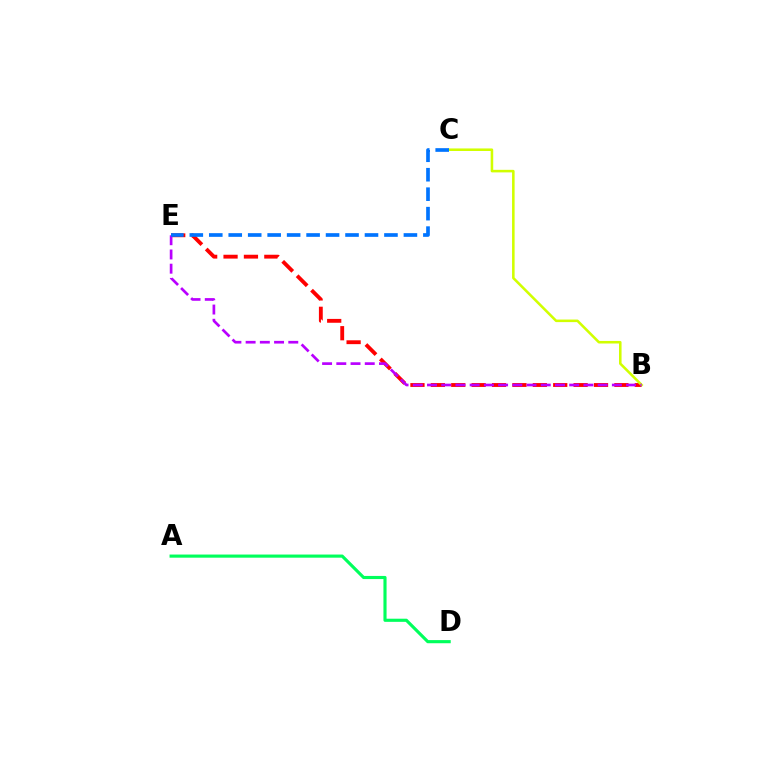{('B', 'E'): [{'color': '#ff0000', 'line_style': 'dashed', 'thickness': 2.77}, {'color': '#b900ff', 'line_style': 'dashed', 'thickness': 1.93}], ('B', 'C'): [{'color': '#d1ff00', 'line_style': 'solid', 'thickness': 1.84}], ('C', 'E'): [{'color': '#0074ff', 'line_style': 'dashed', 'thickness': 2.64}], ('A', 'D'): [{'color': '#00ff5c', 'line_style': 'solid', 'thickness': 2.26}]}